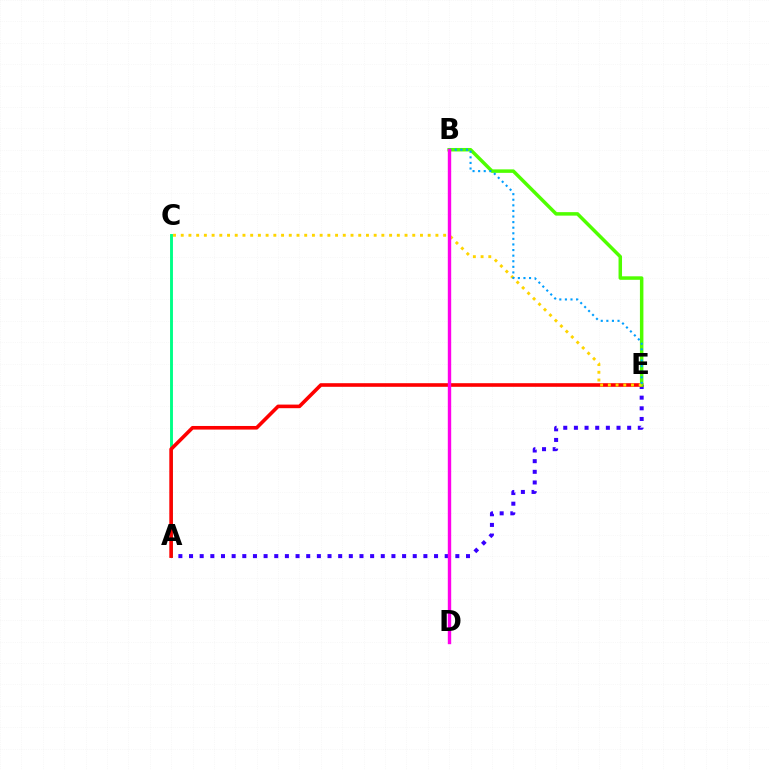{('A', 'E'): [{'color': '#3700ff', 'line_style': 'dotted', 'thickness': 2.89}, {'color': '#ff0000', 'line_style': 'solid', 'thickness': 2.6}], ('A', 'C'): [{'color': '#00ff86', 'line_style': 'solid', 'thickness': 2.09}], ('B', 'E'): [{'color': '#4fff00', 'line_style': 'solid', 'thickness': 2.51}, {'color': '#009eff', 'line_style': 'dotted', 'thickness': 1.52}], ('C', 'E'): [{'color': '#ffd500', 'line_style': 'dotted', 'thickness': 2.1}], ('B', 'D'): [{'color': '#ff00ed', 'line_style': 'solid', 'thickness': 2.44}]}